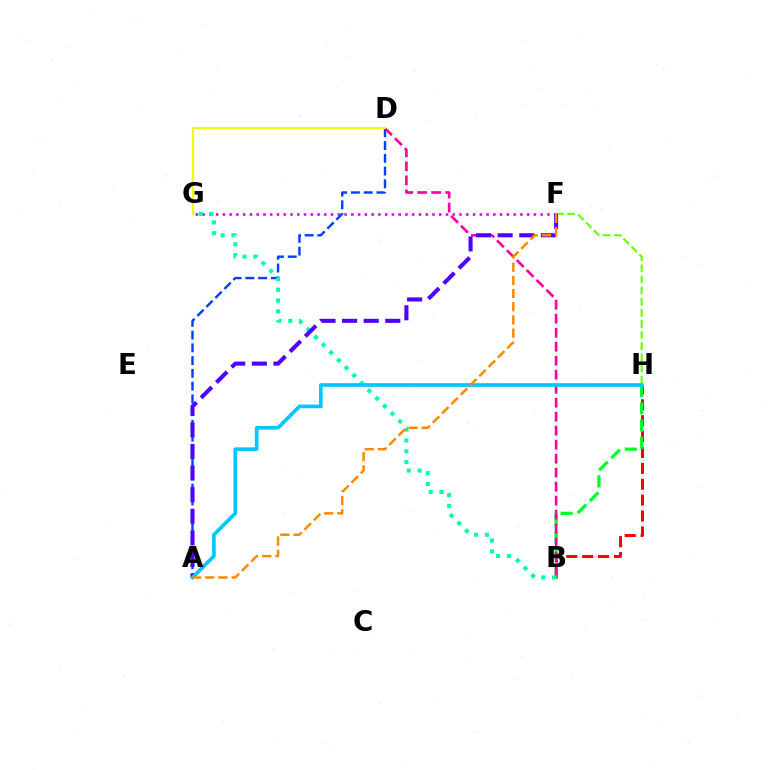{('B', 'H'): [{'color': '#ff0000', 'line_style': 'dashed', 'thickness': 2.16}, {'color': '#00ff27', 'line_style': 'dashed', 'thickness': 2.34}], ('B', 'D'): [{'color': '#ff00a0', 'line_style': 'dashed', 'thickness': 1.9}], ('F', 'H'): [{'color': '#66ff00', 'line_style': 'dashed', 'thickness': 1.51}], ('F', 'G'): [{'color': '#d600ff', 'line_style': 'dotted', 'thickness': 1.84}], ('A', 'D'): [{'color': '#003fff', 'line_style': 'dashed', 'thickness': 1.73}], ('B', 'G'): [{'color': '#00ffaf', 'line_style': 'dotted', 'thickness': 2.94}], ('D', 'G'): [{'color': '#eeff00', 'line_style': 'solid', 'thickness': 1.58}], ('A', 'F'): [{'color': '#4f00ff', 'line_style': 'dashed', 'thickness': 2.93}, {'color': '#ff8800', 'line_style': 'dashed', 'thickness': 1.79}], ('A', 'H'): [{'color': '#00c7ff', 'line_style': 'solid', 'thickness': 2.63}]}